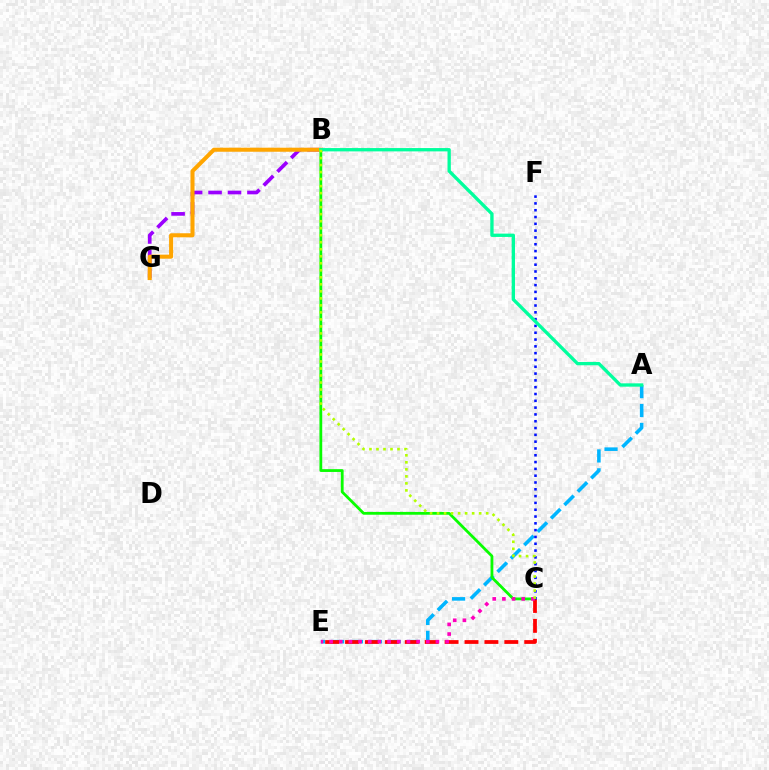{('B', 'G'): [{'color': '#9b00ff', 'line_style': 'dashed', 'thickness': 2.64}, {'color': '#ffa500', 'line_style': 'solid', 'thickness': 2.91}], ('A', 'E'): [{'color': '#00b5ff', 'line_style': 'dashed', 'thickness': 2.57}], ('B', 'C'): [{'color': '#08ff00', 'line_style': 'solid', 'thickness': 2.01}, {'color': '#b3ff00', 'line_style': 'dotted', 'thickness': 1.91}], ('C', 'E'): [{'color': '#ff0000', 'line_style': 'dashed', 'thickness': 2.7}, {'color': '#ff00bd', 'line_style': 'dotted', 'thickness': 2.63}], ('C', 'F'): [{'color': '#0010ff', 'line_style': 'dotted', 'thickness': 1.85}], ('A', 'B'): [{'color': '#00ff9d', 'line_style': 'solid', 'thickness': 2.39}]}